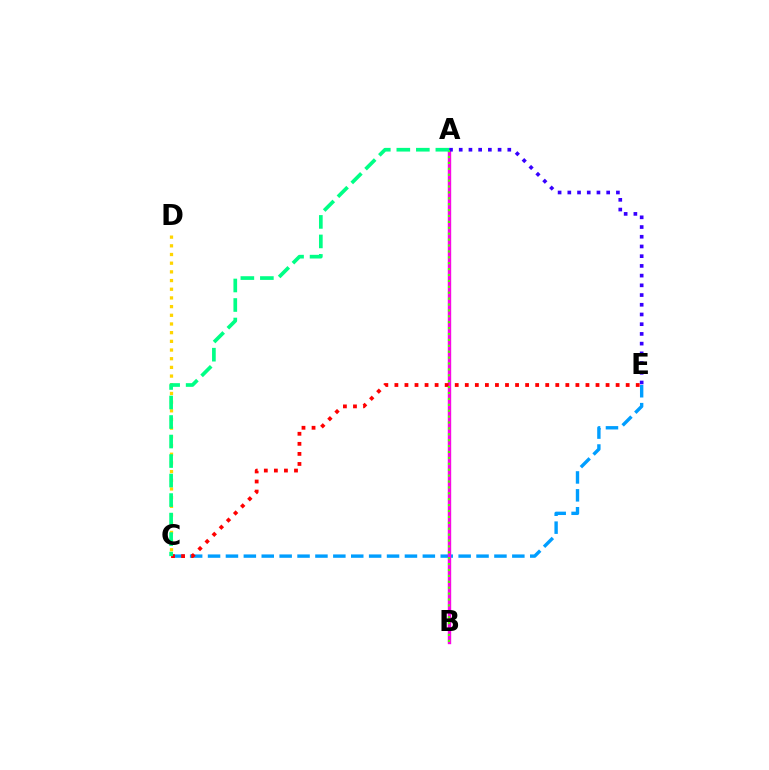{('C', 'E'): [{'color': '#009eff', 'line_style': 'dashed', 'thickness': 2.43}, {'color': '#ff0000', 'line_style': 'dotted', 'thickness': 2.73}], ('A', 'B'): [{'color': '#ff00ed', 'line_style': 'solid', 'thickness': 2.44}, {'color': '#4fff00', 'line_style': 'dotted', 'thickness': 1.6}], ('A', 'E'): [{'color': '#3700ff', 'line_style': 'dotted', 'thickness': 2.64}], ('C', 'D'): [{'color': '#ffd500', 'line_style': 'dotted', 'thickness': 2.36}], ('A', 'C'): [{'color': '#00ff86', 'line_style': 'dashed', 'thickness': 2.65}]}